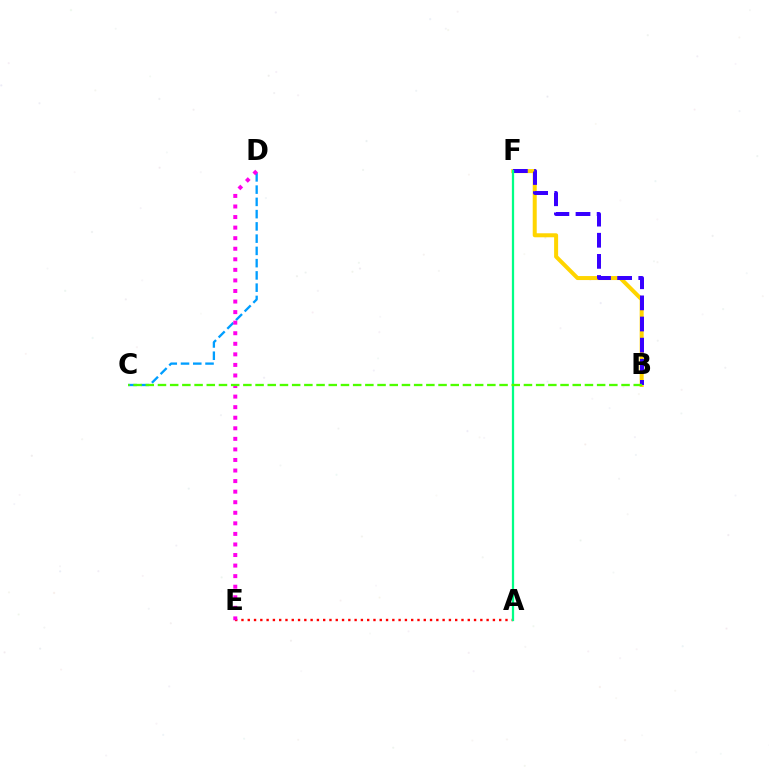{('A', 'E'): [{'color': '#ff0000', 'line_style': 'dotted', 'thickness': 1.71}], ('C', 'D'): [{'color': '#009eff', 'line_style': 'dashed', 'thickness': 1.66}], ('B', 'F'): [{'color': '#ffd500', 'line_style': 'solid', 'thickness': 2.89}, {'color': '#3700ff', 'line_style': 'dashed', 'thickness': 2.87}], ('A', 'F'): [{'color': '#00ff86', 'line_style': 'solid', 'thickness': 1.62}], ('D', 'E'): [{'color': '#ff00ed', 'line_style': 'dotted', 'thickness': 2.87}], ('B', 'C'): [{'color': '#4fff00', 'line_style': 'dashed', 'thickness': 1.66}]}